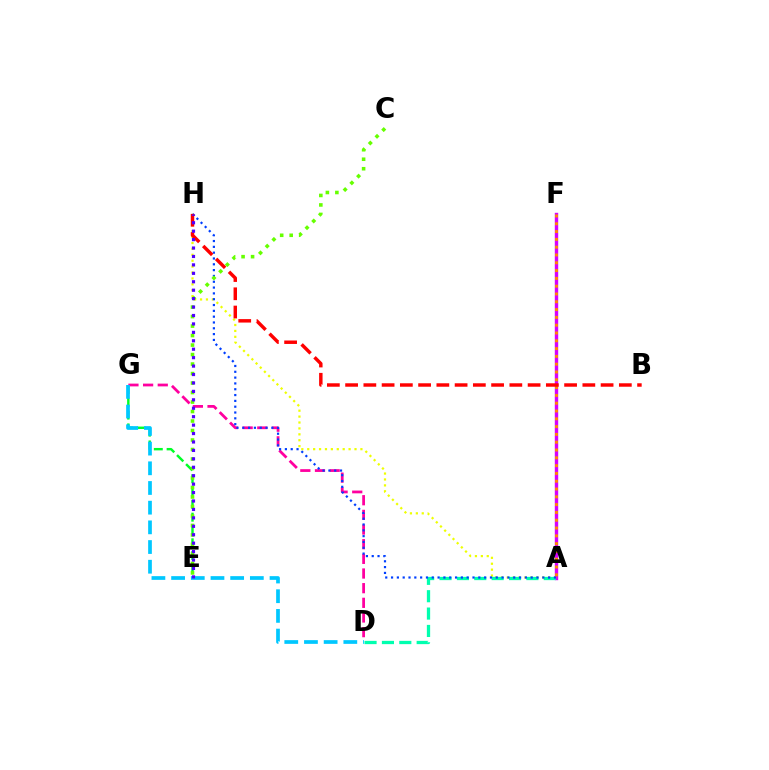{('E', 'G'): [{'color': '#00ff27', 'line_style': 'dashed', 'thickness': 1.74}], ('A', 'F'): [{'color': '#d600ff', 'line_style': 'solid', 'thickness': 2.45}, {'color': '#ff8800', 'line_style': 'dotted', 'thickness': 2.12}], ('D', 'G'): [{'color': '#ff00a0', 'line_style': 'dashed', 'thickness': 1.99}, {'color': '#00c7ff', 'line_style': 'dashed', 'thickness': 2.67}], ('A', 'H'): [{'color': '#eeff00', 'line_style': 'dotted', 'thickness': 1.61}, {'color': '#003fff', 'line_style': 'dotted', 'thickness': 1.58}], ('A', 'D'): [{'color': '#00ffaf', 'line_style': 'dashed', 'thickness': 2.36}], ('C', 'E'): [{'color': '#66ff00', 'line_style': 'dotted', 'thickness': 2.58}], ('B', 'H'): [{'color': '#ff0000', 'line_style': 'dashed', 'thickness': 2.48}], ('E', 'H'): [{'color': '#4f00ff', 'line_style': 'dotted', 'thickness': 2.29}]}